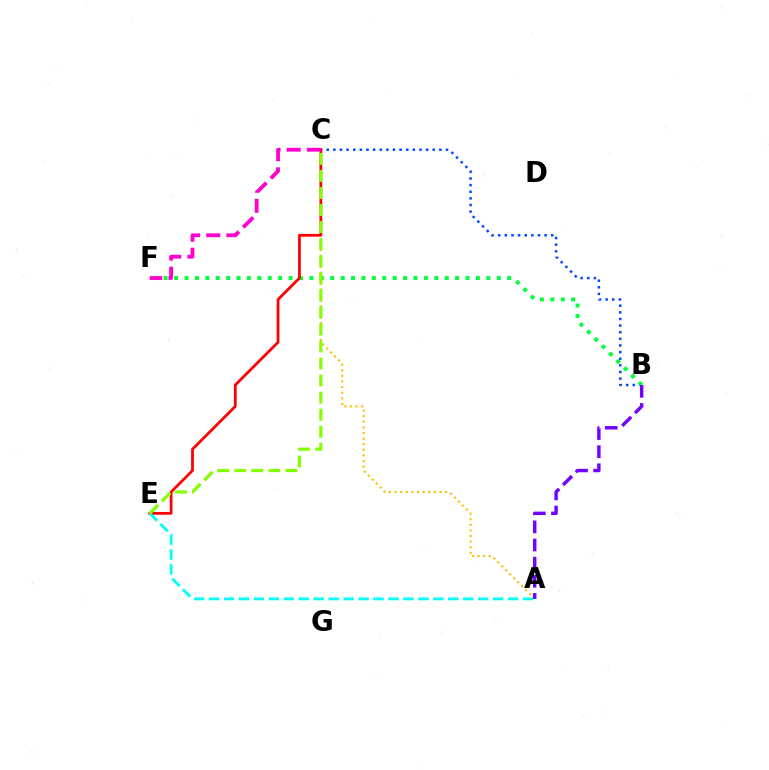{('B', 'C'): [{'color': '#004bff', 'line_style': 'dotted', 'thickness': 1.8}], ('B', 'F'): [{'color': '#00ff39', 'line_style': 'dotted', 'thickness': 2.83}], ('A', 'C'): [{'color': '#ffbd00', 'line_style': 'dotted', 'thickness': 1.52}], ('C', 'E'): [{'color': '#ff0000', 'line_style': 'solid', 'thickness': 1.98}, {'color': '#84ff00', 'line_style': 'dashed', 'thickness': 2.32}], ('A', 'E'): [{'color': '#00fff6', 'line_style': 'dashed', 'thickness': 2.03}], ('A', 'B'): [{'color': '#7200ff', 'line_style': 'dashed', 'thickness': 2.46}], ('C', 'F'): [{'color': '#ff00cf', 'line_style': 'dashed', 'thickness': 2.73}]}